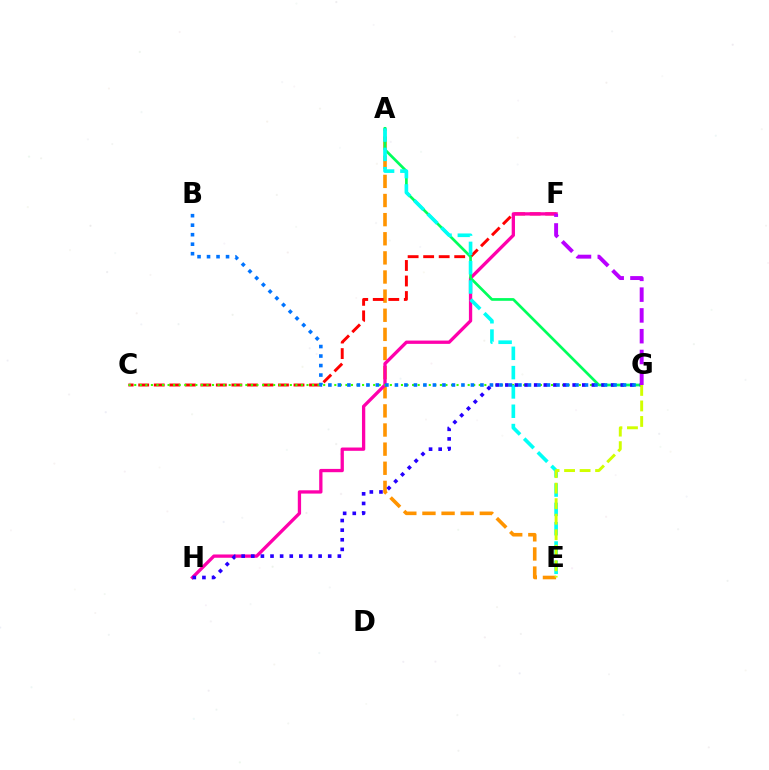{('A', 'E'): [{'color': '#ff9400', 'line_style': 'dashed', 'thickness': 2.6}, {'color': '#00fff6', 'line_style': 'dashed', 'thickness': 2.62}], ('C', 'F'): [{'color': '#ff0000', 'line_style': 'dashed', 'thickness': 2.11}], ('F', 'H'): [{'color': '#ff00ac', 'line_style': 'solid', 'thickness': 2.38}], ('C', 'G'): [{'color': '#3dff00', 'line_style': 'dotted', 'thickness': 1.51}], ('A', 'G'): [{'color': '#00ff5c', 'line_style': 'solid', 'thickness': 1.95}], ('G', 'H'): [{'color': '#2500ff', 'line_style': 'dotted', 'thickness': 2.61}], ('B', 'G'): [{'color': '#0074ff', 'line_style': 'dotted', 'thickness': 2.58}], ('F', 'G'): [{'color': '#b900ff', 'line_style': 'dashed', 'thickness': 2.82}], ('E', 'G'): [{'color': '#d1ff00', 'line_style': 'dashed', 'thickness': 2.11}]}